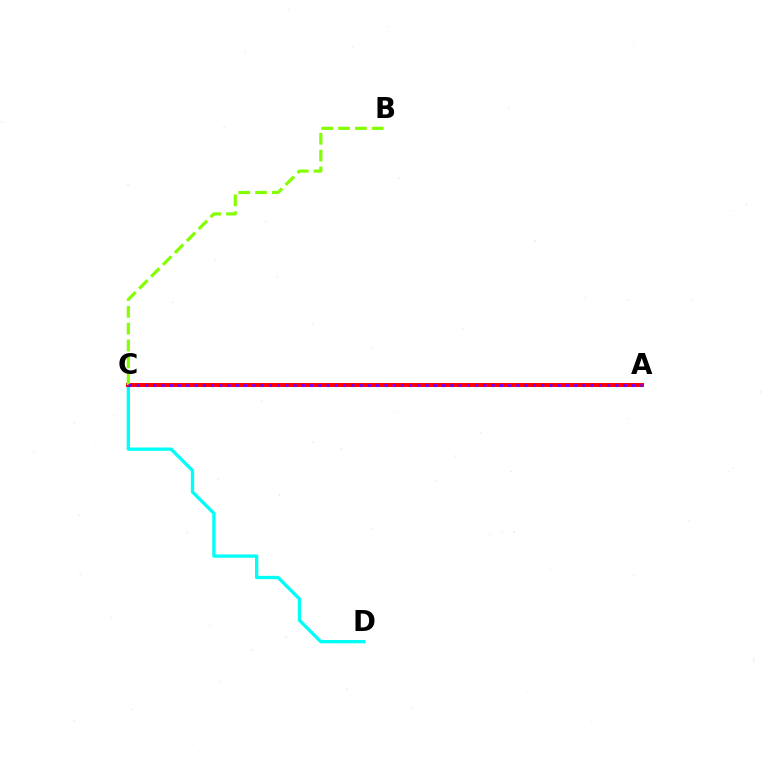{('C', 'D'): [{'color': '#00fff6', 'line_style': 'solid', 'thickness': 2.38}], ('A', 'C'): [{'color': '#ff0000', 'line_style': 'solid', 'thickness': 2.85}, {'color': '#7200ff', 'line_style': 'dotted', 'thickness': 2.24}], ('B', 'C'): [{'color': '#84ff00', 'line_style': 'dashed', 'thickness': 2.29}]}